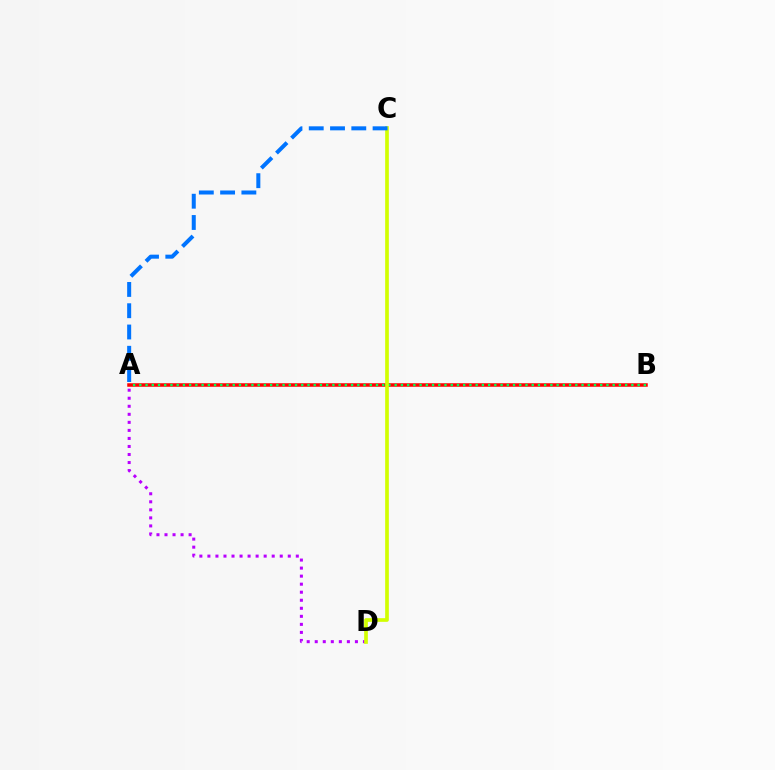{('A', 'B'): [{'color': '#ff0000', 'line_style': 'solid', 'thickness': 2.53}, {'color': '#00ff5c', 'line_style': 'dotted', 'thickness': 1.69}], ('A', 'D'): [{'color': '#b900ff', 'line_style': 'dotted', 'thickness': 2.18}], ('C', 'D'): [{'color': '#d1ff00', 'line_style': 'solid', 'thickness': 2.64}], ('A', 'C'): [{'color': '#0074ff', 'line_style': 'dashed', 'thickness': 2.89}]}